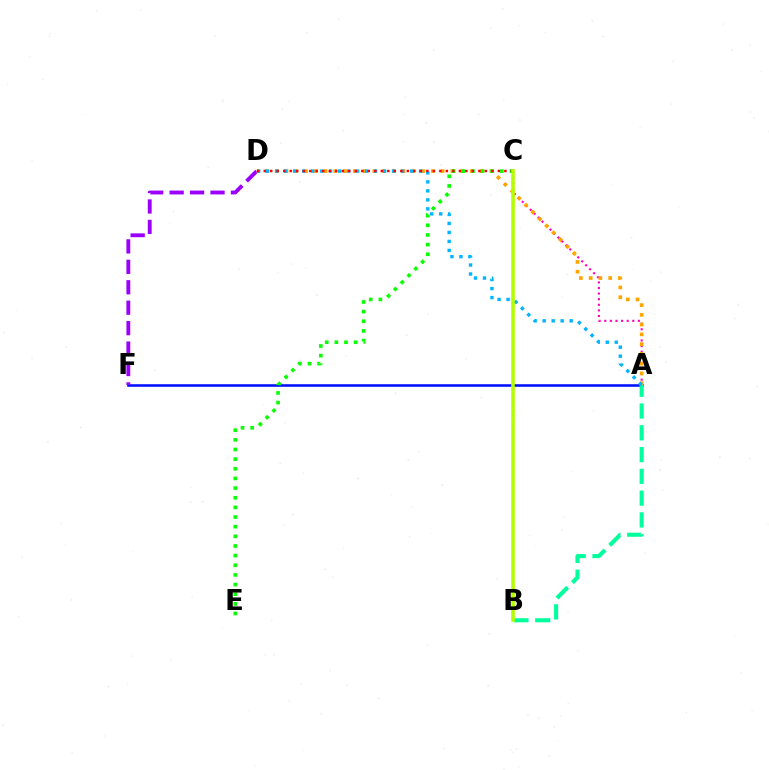{('A', 'F'): [{'color': '#0010ff', 'line_style': 'solid', 'thickness': 1.85}], ('D', 'F'): [{'color': '#9b00ff', 'line_style': 'dashed', 'thickness': 2.78}], ('A', 'C'): [{'color': '#ff00bd', 'line_style': 'dotted', 'thickness': 1.52}], ('A', 'D'): [{'color': '#ffa500', 'line_style': 'dotted', 'thickness': 2.65}, {'color': '#00b5ff', 'line_style': 'dotted', 'thickness': 2.44}], ('C', 'E'): [{'color': '#08ff00', 'line_style': 'dotted', 'thickness': 2.62}], ('A', 'B'): [{'color': '#00ff9d', 'line_style': 'dashed', 'thickness': 2.96}], ('C', 'D'): [{'color': '#ff0000', 'line_style': 'dotted', 'thickness': 1.77}], ('B', 'C'): [{'color': '#b3ff00', 'line_style': 'solid', 'thickness': 2.59}]}